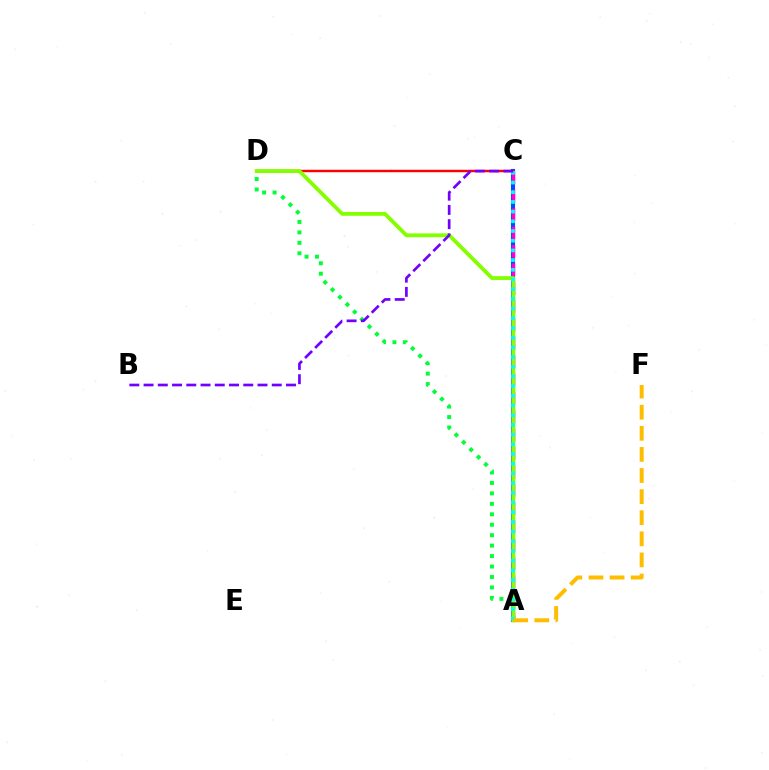{('A', 'C'): [{'color': '#004bff', 'line_style': 'solid', 'thickness': 2.97}, {'color': '#ff00cf', 'line_style': 'dashed', 'thickness': 2.5}, {'color': '#00fff6', 'line_style': 'dotted', 'thickness': 2.63}], ('A', 'D'): [{'color': '#00ff39', 'line_style': 'dotted', 'thickness': 2.84}, {'color': '#84ff00', 'line_style': 'solid', 'thickness': 2.75}], ('C', 'D'): [{'color': '#ff0000', 'line_style': 'solid', 'thickness': 1.75}], ('B', 'C'): [{'color': '#7200ff', 'line_style': 'dashed', 'thickness': 1.93}], ('A', 'F'): [{'color': '#ffbd00', 'line_style': 'dashed', 'thickness': 2.87}]}